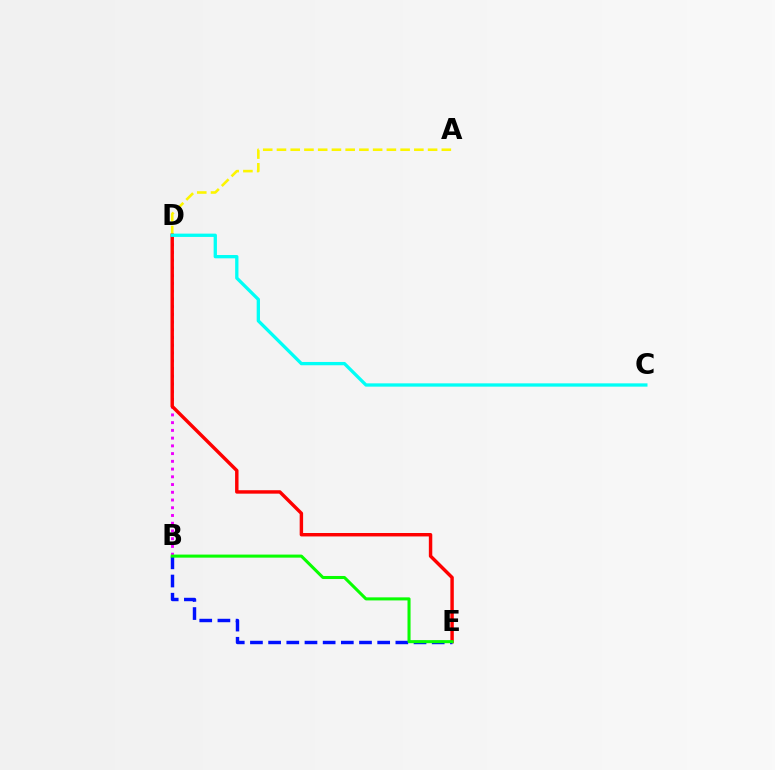{('B', 'D'): [{'color': '#ee00ff', 'line_style': 'dotted', 'thickness': 2.1}], ('A', 'D'): [{'color': '#fcf500', 'line_style': 'dashed', 'thickness': 1.87}], ('D', 'E'): [{'color': '#ff0000', 'line_style': 'solid', 'thickness': 2.47}], ('C', 'D'): [{'color': '#00fff6', 'line_style': 'solid', 'thickness': 2.37}], ('B', 'E'): [{'color': '#0010ff', 'line_style': 'dashed', 'thickness': 2.47}, {'color': '#08ff00', 'line_style': 'solid', 'thickness': 2.2}]}